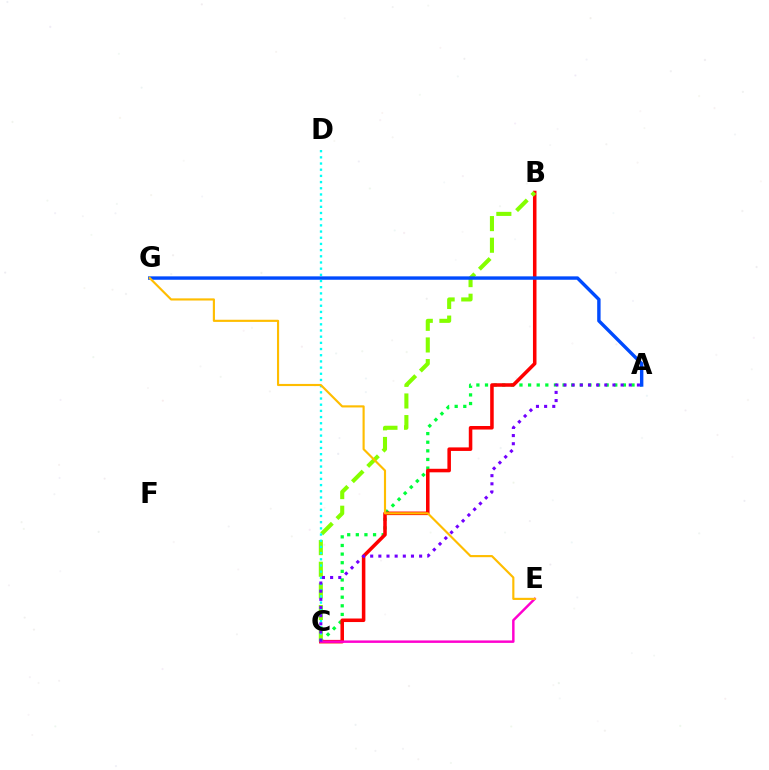{('A', 'C'): [{'color': '#00ff39', 'line_style': 'dotted', 'thickness': 2.34}, {'color': '#7200ff', 'line_style': 'dotted', 'thickness': 2.22}], ('B', 'C'): [{'color': '#ff0000', 'line_style': 'solid', 'thickness': 2.55}, {'color': '#84ff00', 'line_style': 'dashed', 'thickness': 2.94}], ('C', 'E'): [{'color': '#ff00cf', 'line_style': 'solid', 'thickness': 1.77}], ('A', 'G'): [{'color': '#004bff', 'line_style': 'solid', 'thickness': 2.45}], ('C', 'D'): [{'color': '#00fff6', 'line_style': 'dotted', 'thickness': 1.68}], ('E', 'G'): [{'color': '#ffbd00', 'line_style': 'solid', 'thickness': 1.55}]}